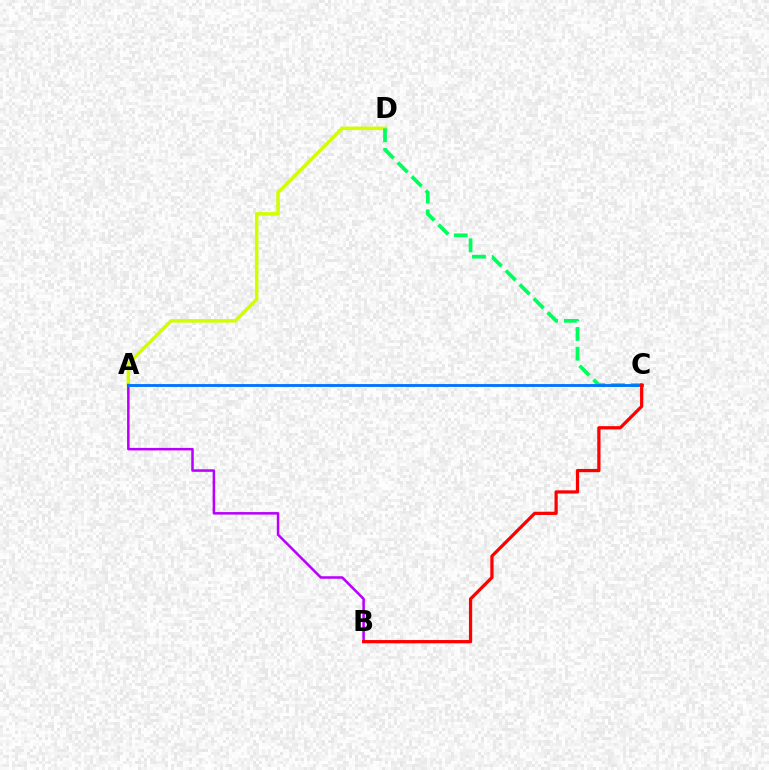{('A', 'D'): [{'color': '#d1ff00', 'line_style': 'solid', 'thickness': 2.55}], ('C', 'D'): [{'color': '#00ff5c', 'line_style': 'dashed', 'thickness': 2.68}], ('A', 'B'): [{'color': '#b900ff', 'line_style': 'solid', 'thickness': 1.82}], ('A', 'C'): [{'color': '#0074ff', 'line_style': 'solid', 'thickness': 2.05}], ('B', 'C'): [{'color': '#ff0000', 'line_style': 'solid', 'thickness': 2.34}]}